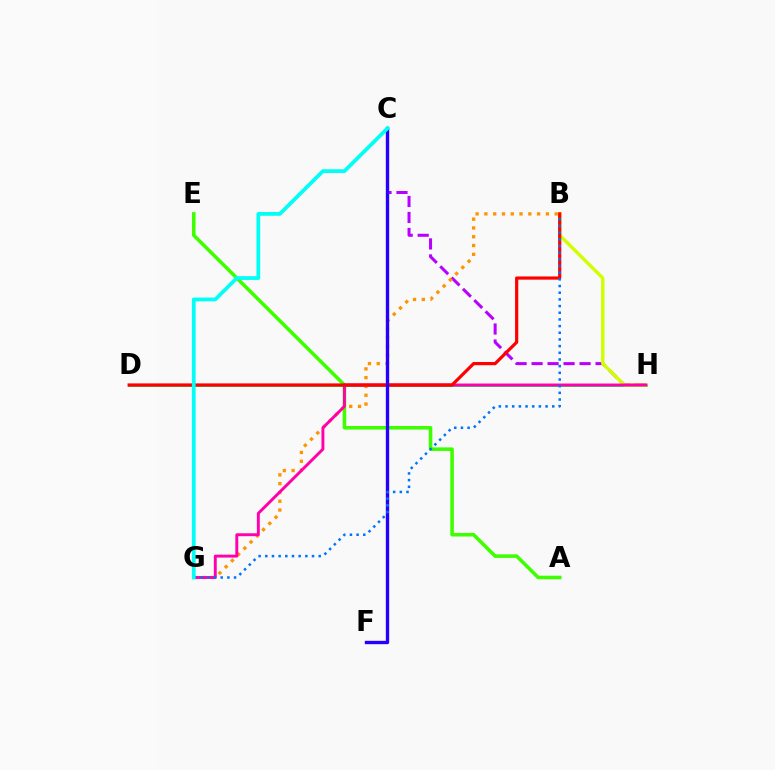{('C', 'H'): [{'color': '#b900ff', 'line_style': 'dashed', 'thickness': 2.17}], ('D', 'H'): [{'color': '#00ff5c', 'line_style': 'solid', 'thickness': 2.12}], ('A', 'E'): [{'color': '#3dff00', 'line_style': 'solid', 'thickness': 2.57}], ('B', 'G'): [{'color': '#ff9400', 'line_style': 'dotted', 'thickness': 2.39}, {'color': '#0074ff', 'line_style': 'dotted', 'thickness': 1.81}], ('B', 'H'): [{'color': '#d1ff00', 'line_style': 'solid', 'thickness': 2.45}], ('G', 'H'): [{'color': '#ff00ac', 'line_style': 'solid', 'thickness': 2.1}], ('B', 'D'): [{'color': '#ff0000', 'line_style': 'solid', 'thickness': 2.31}], ('C', 'F'): [{'color': '#2500ff', 'line_style': 'solid', 'thickness': 2.42}], ('C', 'G'): [{'color': '#00fff6', 'line_style': 'solid', 'thickness': 2.71}]}